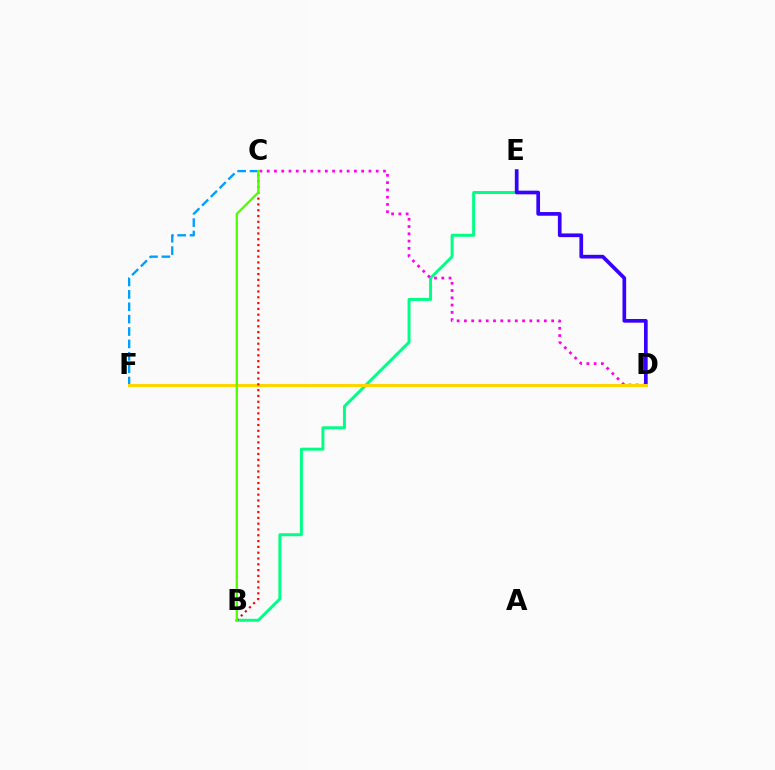{('B', 'E'): [{'color': '#00ff86', 'line_style': 'solid', 'thickness': 2.14}], ('C', 'D'): [{'color': '#ff00ed', 'line_style': 'dotted', 'thickness': 1.98}], ('D', 'E'): [{'color': '#3700ff', 'line_style': 'solid', 'thickness': 2.65}], ('C', 'F'): [{'color': '#009eff', 'line_style': 'dashed', 'thickness': 1.68}], ('D', 'F'): [{'color': '#ffd500', 'line_style': 'solid', 'thickness': 2.22}], ('B', 'C'): [{'color': '#ff0000', 'line_style': 'dotted', 'thickness': 1.58}, {'color': '#4fff00', 'line_style': 'solid', 'thickness': 1.66}]}